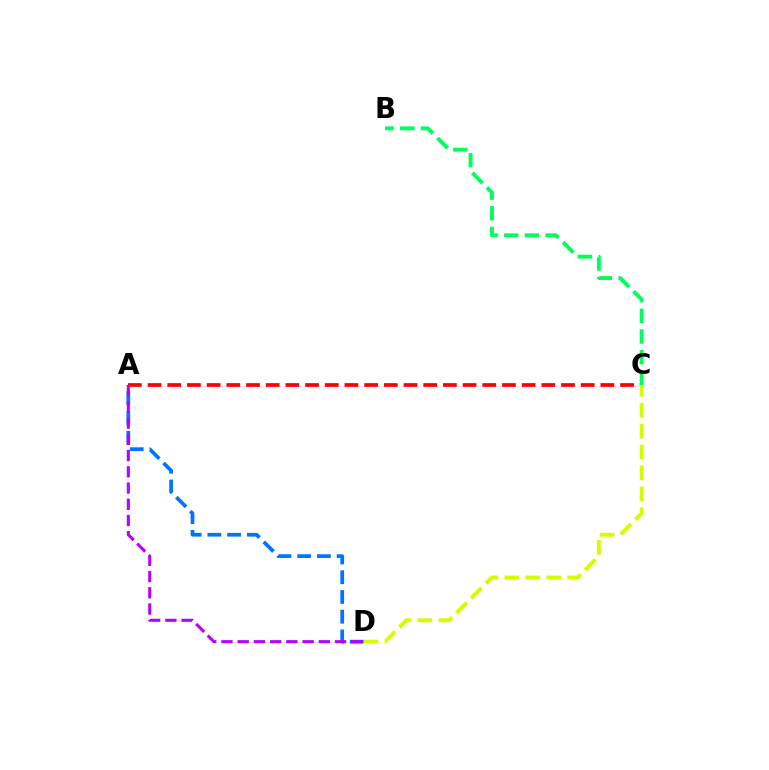{('A', 'C'): [{'color': '#ff0000', 'line_style': 'dashed', 'thickness': 2.67}], ('C', 'D'): [{'color': '#d1ff00', 'line_style': 'dashed', 'thickness': 2.84}], ('A', 'D'): [{'color': '#0074ff', 'line_style': 'dashed', 'thickness': 2.68}, {'color': '#b900ff', 'line_style': 'dashed', 'thickness': 2.2}], ('B', 'C'): [{'color': '#00ff5c', 'line_style': 'dashed', 'thickness': 2.81}]}